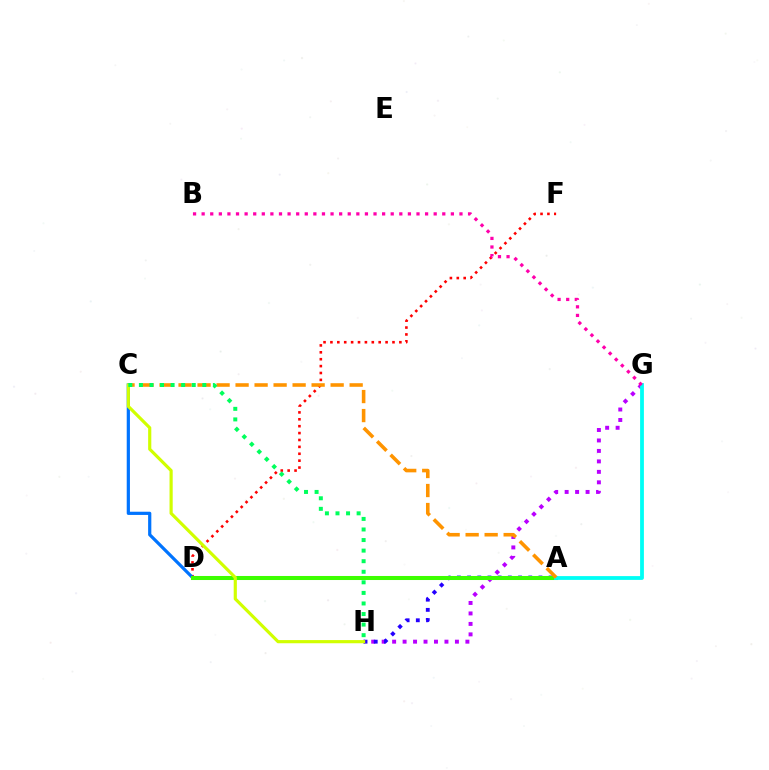{('D', 'F'): [{'color': '#ff0000', 'line_style': 'dotted', 'thickness': 1.87}], ('C', 'D'): [{'color': '#0074ff', 'line_style': 'solid', 'thickness': 2.31}], ('G', 'H'): [{'color': '#b900ff', 'line_style': 'dotted', 'thickness': 2.84}], ('A', 'H'): [{'color': '#2500ff', 'line_style': 'dotted', 'thickness': 2.77}], ('A', 'D'): [{'color': '#3dff00', 'line_style': 'solid', 'thickness': 2.91}], ('A', 'G'): [{'color': '#00fff6', 'line_style': 'solid', 'thickness': 2.73}], ('A', 'C'): [{'color': '#ff9400', 'line_style': 'dashed', 'thickness': 2.58}], ('C', 'H'): [{'color': '#d1ff00', 'line_style': 'solid', 'thickness': 2.28}, {'color': '#00ff5c', 'line_style': 'dotted', 'thickness': 2.87}], ('B', 'G'): [{'color': '#ff00ac', 'line_style': 'dotted', 'thickness': 2.33}]}